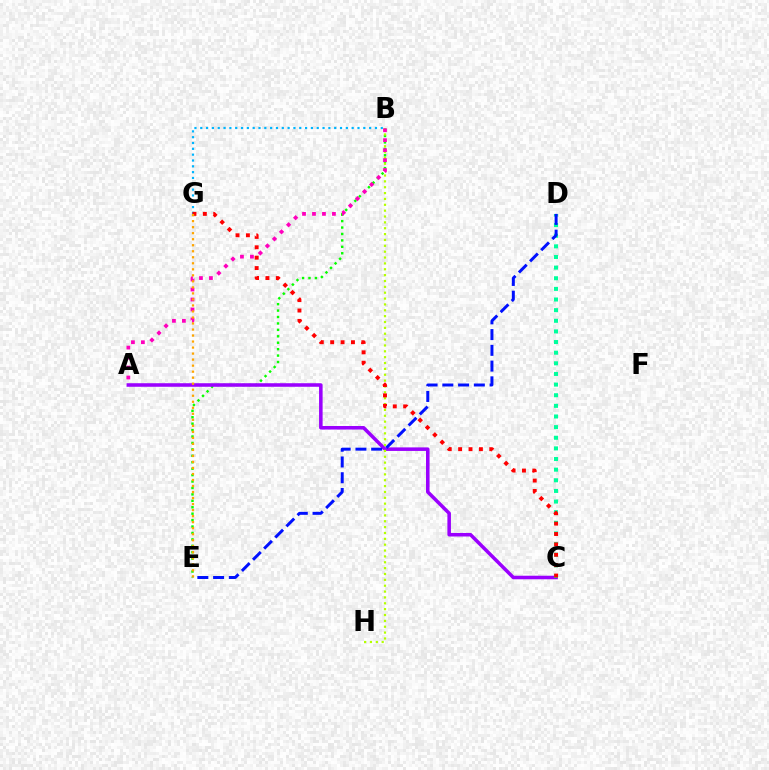{('B', 'E'): [{'color': '#08ff00', 'line_style': 'dotted', 'thickness': 1.75}], ('A', 'C'): [{'color': '#9b00ff', 'line_style': 'solid', 'thickness': 2.55}], ('B', 'G'): [{'color': '#00b5ff', 'line_style': 'dotted', 'thickness': 1.58}], ('B', 'H'): [{'color': '#b3ff00', 'line_style': 'dotted', 'thickness': 1.59}], ('C', 'D'): [{'color': '#00ff9d', 'line_style': 'dotted', 'thickness': 2.89}], ('A', 'B'): [{'color': '#ff00bd', 'line_style': 'dotted', 'thickness': 2.71}], ('C', 'G'): [{'color': '#ff0000', 'line_style': 'dotted', 'thickness': 2.82}], ('E', 'G'): [{'color': '#ffa500', 'line_style': 'dotted', 'thickness': 1.64}], ('D', 'E'): [{'color': '#0010ff', 'line_style': 'dashed', 'thickness': 2.14}]}